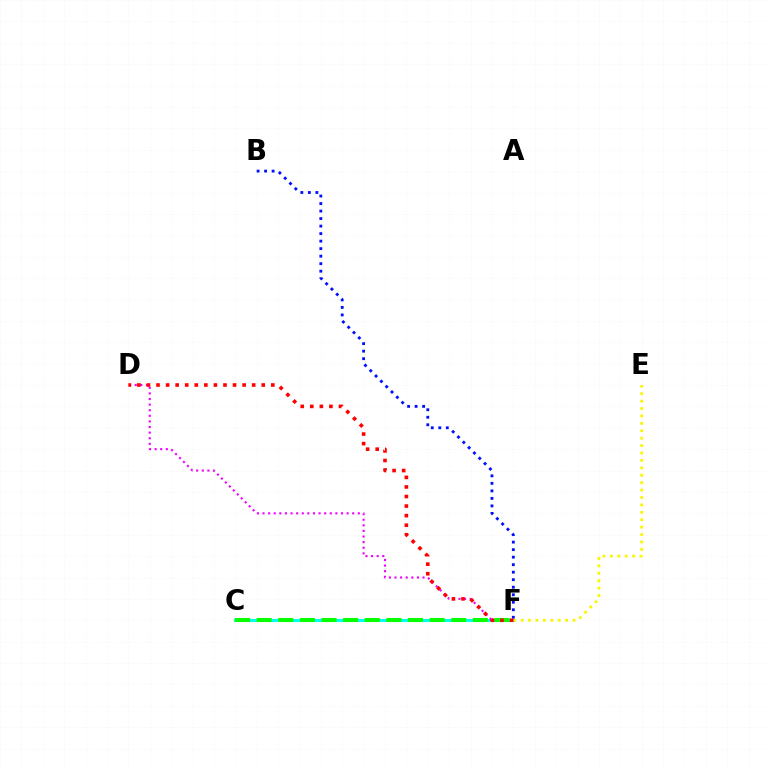{('C', 'F'): [{'color': '#00fff6', 'line_style': 'solid', 'thickness': 2.16}, {'color': '#08ff00', 'line_style': 'dashed', 'thickness': 2.94}], ('E', 'F'): [{'color': '#fcf500', 'line_style': 'dotted', 'thickness': 2.01}], ('D', 'F'): [{'color': '#ee00ff', 'line_style': 'dotted', 'thickness': 1.52}, {'color': '#ff0000', 'line_style': 'dotted', 'thickness': 2.6}], ('B', 'F'): [{'color': '#0010ff', 'line_style': 'dotted', 'thickness': 2.04}]}